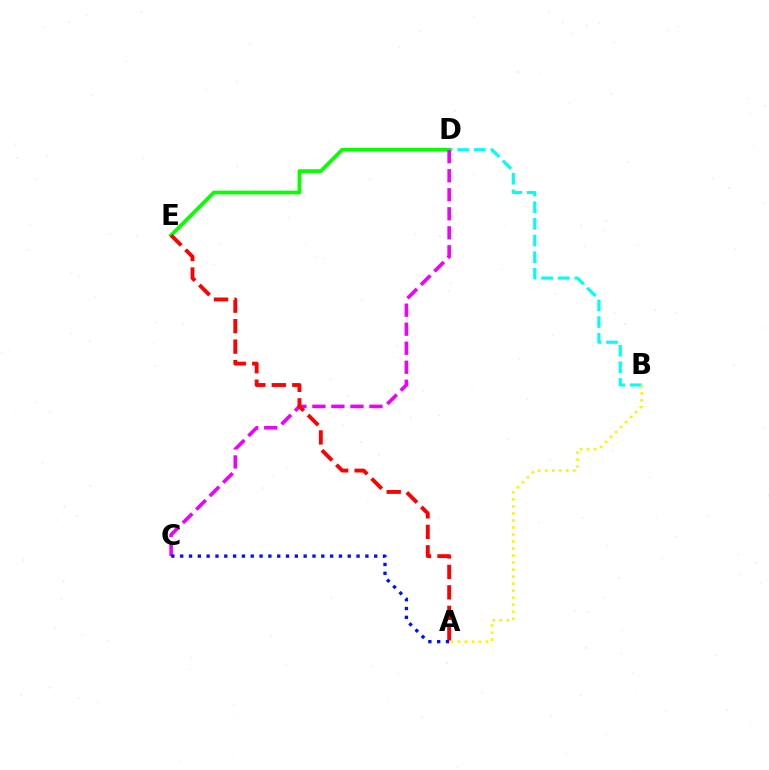{('B', 'D'): [{'color': '#00fff6', 'line_style': 'dashed', 'thickness': 2.26}], ('D', 'E'): [{'color': '#08ff00', 'line_style': 'solid', 'thickness': 2.7}], ('A', 'B'): [{'color': '#fcf500', 'line_style': 'dotted', 'thickness': 1.91}], ('C', 'D'): [{'color': '#ee00ff', 'line_style': 'dashed', 'thickness': 2.58}], ('A', 'E'): [{'color': '#ff0000', 'line_style': 'dashed', 'thickness': 2.78}], ('A', 'C'): [{'color': '#0010ff', 'line_style': 'dotted', 'thickness': 2.4}]}